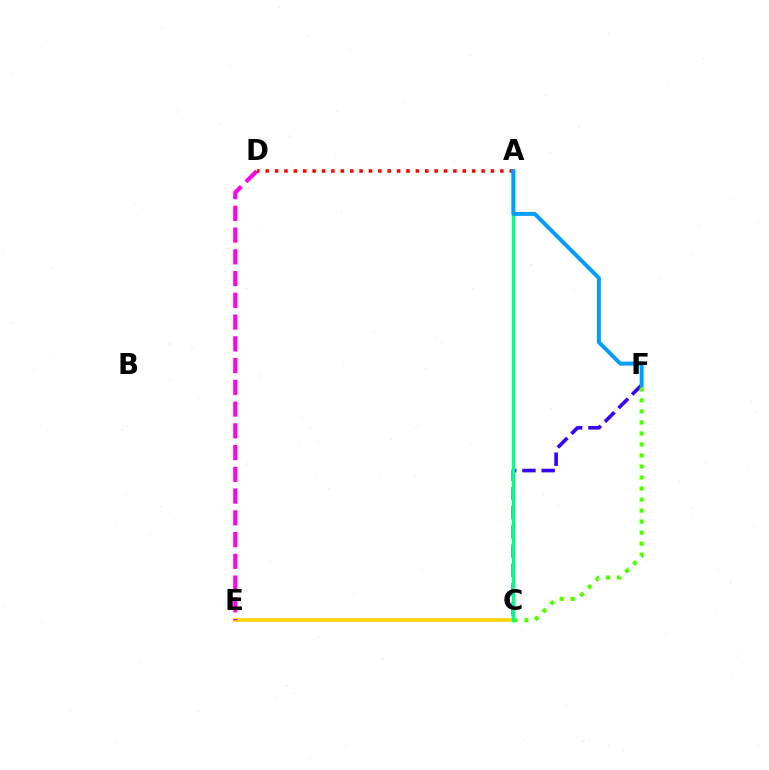{('C', 'E'): [{'color': '#ffd500', 'line_style': 'solid', 'thickness': 2.58}], ('D', 'E'): [{'color': '#ff00ed', 'line_style': 'dashed', 'thickness': 2.95}], ('A', 'D'): [{'color': '#ff0000', 'line_style': 'dotted', 'thickness': 2.55}], ('C', 'F'): [{'color': '#3700ff', 'line_style': 'dashed', 'thickness': 2.61}, {'color': '#4fff00', 'line_style': 'dotted', 'thickness': 2.99}], ('A', 'C'): [{'color': '#00ff86', 'line_style': 'solid', 'thickness': 2.43}], ('A', 'F'): [{'color': '#009eff', 'line_style': 'solid', 'thickness': 2.85}]}